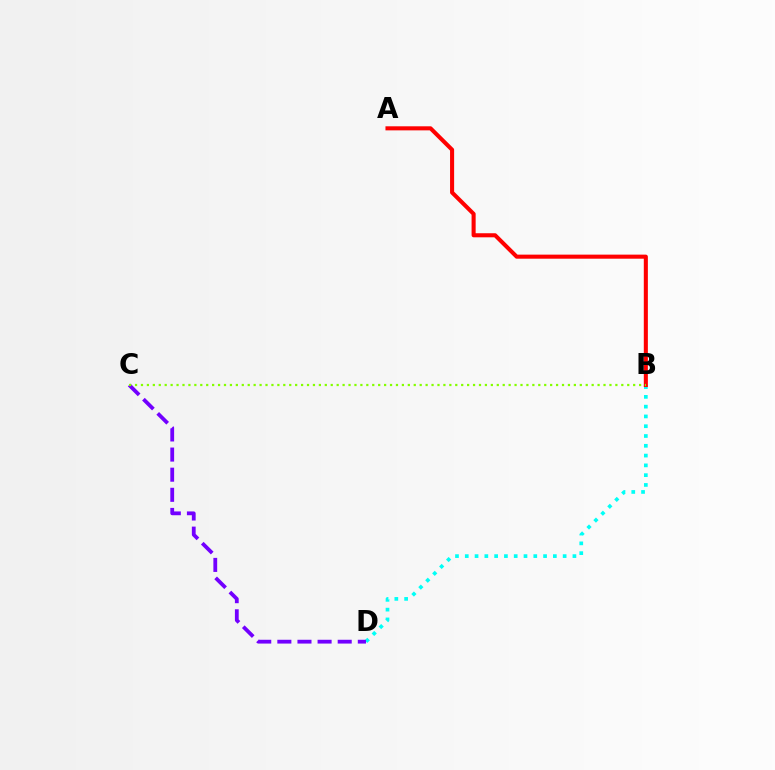{('B', 'D'): [{'color': '#00fff6', 'line_style': 'dotted', 'thickness': 2.66}], ('A', 'B'): [{'color': '#ff0000', 'line_style': 'solid', 'thickness': 2.93}], ('C', 'D'): [{'color': '#7200ff', 'line_style': 'dashed', 'thickness': 2.73}], ('B', 'C'): [{'color': '#84ff00', 'line_style': 'dotted', 'thickness': 1.61}]}